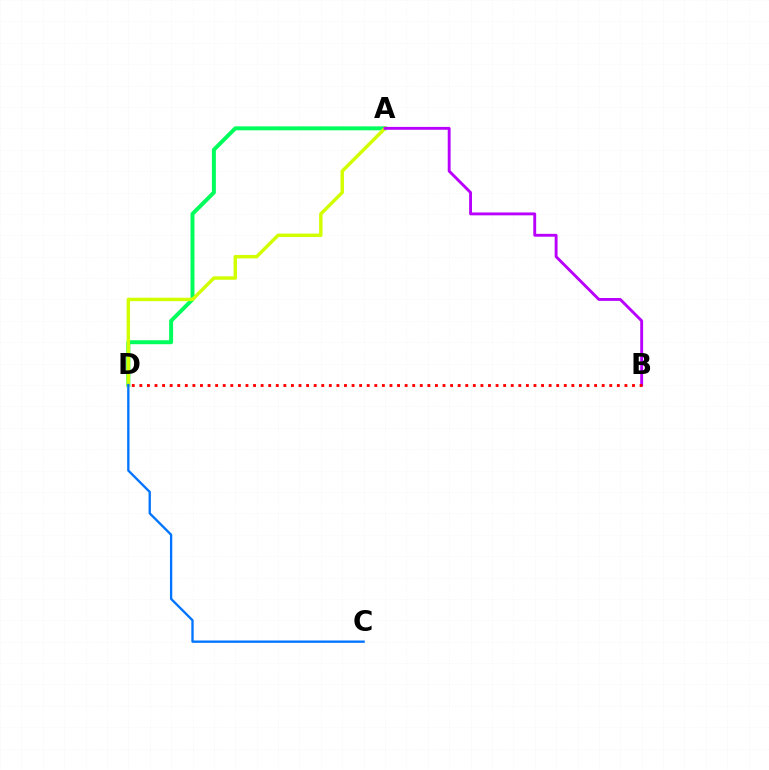{('A', 'D'): [{'color': '#00ff5c', 'line_style': 'solid', 'thickness': 2.85}, {'color': '#d1ff00', 'line_style': 'solid', 'thickness': 2.47}], ('C', 'D'): [{'color': '#0074ff', 'line_style': 'solid', 'thickness': 1.68}], ('A', 'B'): [{'color': '#b900ff', 'line_style': 'solid', 'thickness': 2.07}], ('B', 'D'): [{'color': '#ff0000', 'line_style': 'dotted', 'thickness': 2.06}]}